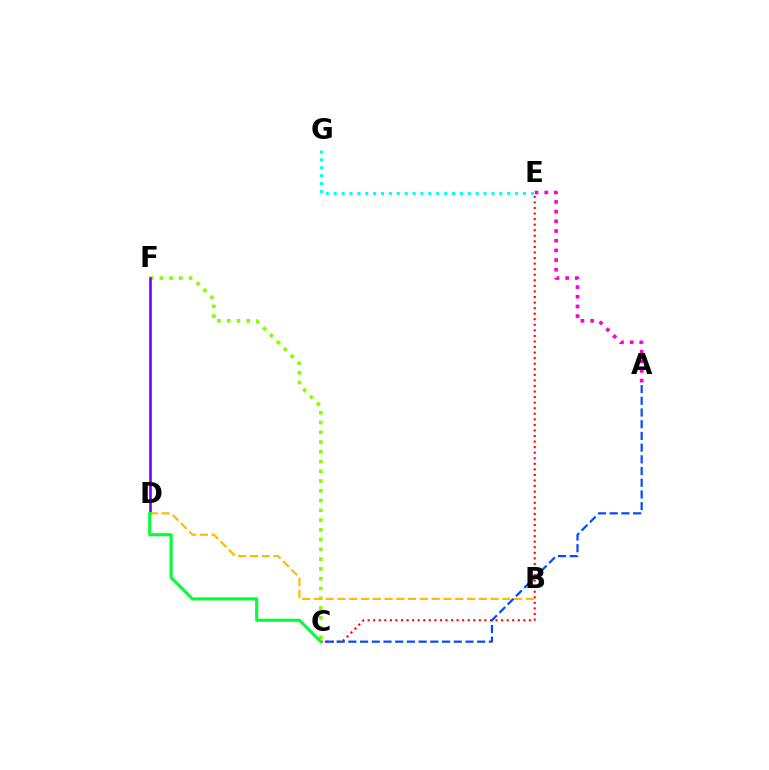{('A', 'E'): [{'color': '#ff00cf', 'line_style': 'dotted', 'thickness': 2.63}], ('C', 'F'): [{'color': '#84ff00', 'line_style': 'dotted', 'thickness': 2.65}], ('C', 'E'): [{'color': '#ff0000', 'line_style': 'dotted', 'thickness': 1.51}], ('A', 'C'): [{'color': '#004bff', 'line_style': 'dashed', 'thickness': 1.59}], ('D', 'F'): [{'color': '#7200ff', 'line_style': 'solid', 'thickness': 1.89}], ('B', 'D'): [{'color': '#ffbd00', 'line_style': 'dashed', 'thickness': 1.6}], ('C', 'D'): [{'color': '#00ff39', 'line_style': 'solid', 'thickness': 2.22}], ('E', 'G'): [{'color': '#00fff6', 'line_style': 'dotted', 'thickness': 2.14}]}